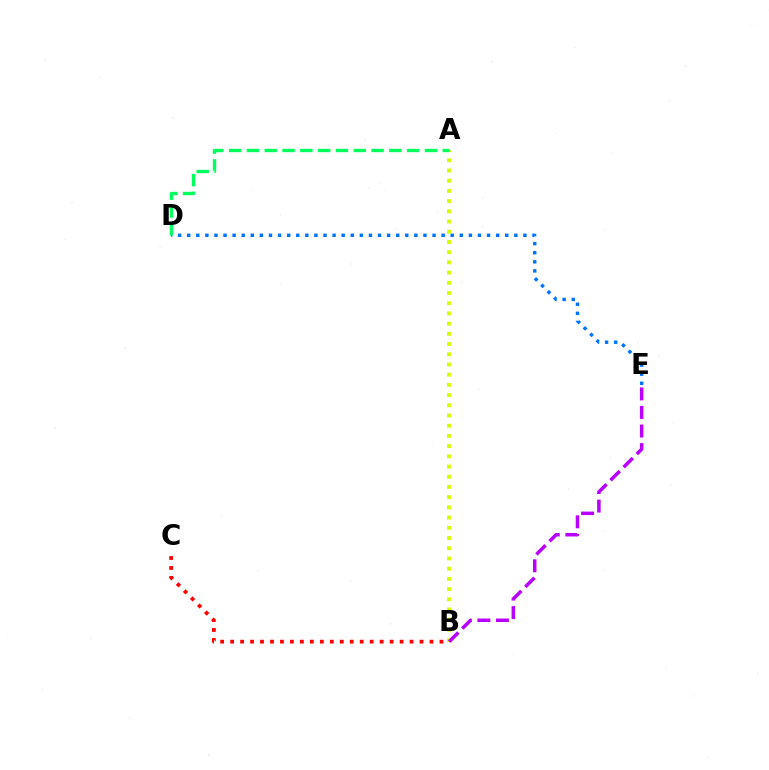{('D', 'E'): [{'color': '#0074ff', 'line_style': 'dotted', 'thickness': 2.47}], ('A', 'B'): [{'color': '#d1ff00', 'line_style': 'dotted', 'thickness': 2.77}], ('A', 'D'): [{'color': '#00ff5c', 'line_style': 'dashed', 'thickness': 2.42}], ('B', 'C'): [{'color': '#ff0000', 'line_style': 'dotted', 'thickness': 2.71}], ('B', 'E'): [{'color': '#b900ff', 'line_style': 'dashed', 'thickness': 2.52}]}